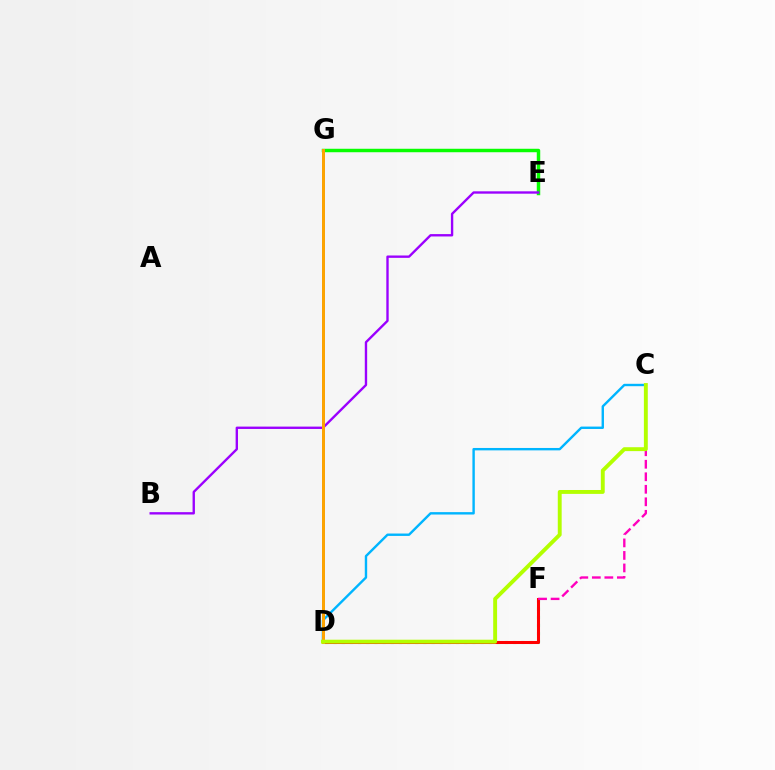{('C', 'D'): [{'color': '#00b5ff', 'line_style': 'solid', 'thickness': 1.73}, {'color': '#b3ff00', 'line_style': 'solid', 'thickness': 2.8}], ('D', 'F'): [{'color': '#00ff9d', 'line_style': 'dotted', 'thickness': 2.22}, {'color': '#ff0000', 'line_style': 'solid', 'thickness': 2.19}], ('E', 'G'): [{'color': '#08ff00', 'line_style': 'solid', 'thickness': 2.49}], ('D', 'G'): [{'color': '#0010ff', 'line_style': 'solid', 'thickness': 1.96}, {'color': '#ffa500', 'line_style': 'solid', 'thickness': 2.12}], ('B', 'E'): [{'color': '#9b00ff', 'line_style': 'solid', 'thickness': 1.7}], ('C', 'F'): [{'color': '#ff00bd', 'line_style': 'dashed', 'thickness': 1.7}]}